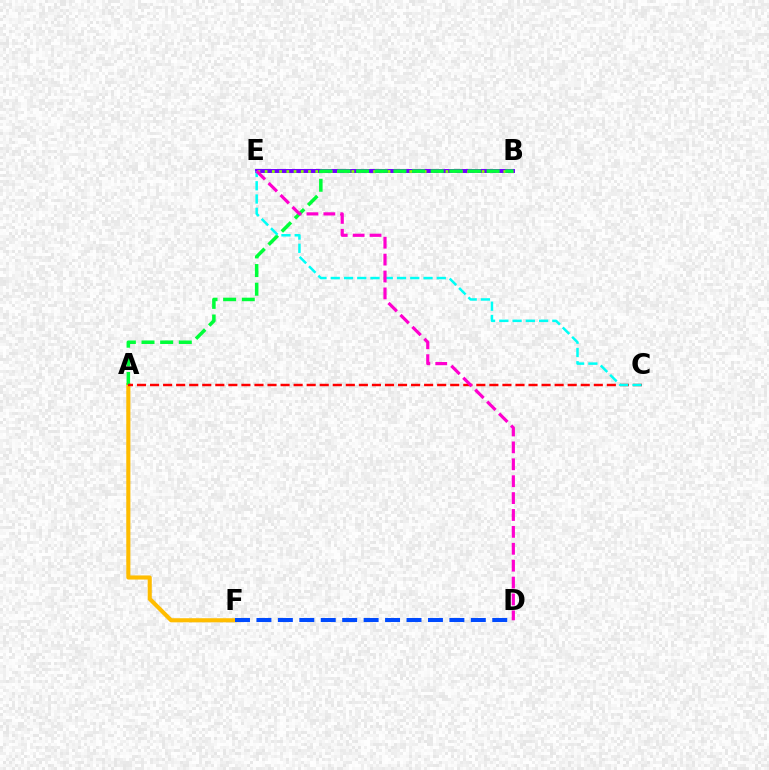{('B', 'E'): [{'color': '#7200ff', 'line_style': 'solid', 'thickness': 2.85}, {'color': '#84ff00', 'line_style': 'dotted', 'thickness': 1.96}], ('A', 'F'): [{'color': '#ffbd00', 'line_style': 'solid', 'thickness': 2.95}], ('A', 'B'): [{'color': '#00ff39', 'line_style': 'dashed', 'thickness': 2.53}], ('A', 'C'): [{'color': '#ff0000', 'line_style': 'dashed', 'thickness': 1.77}], ('C', 'E'): [{'color': '#00fff6', 'line_style': 'dashed', 'thickness': 1.8}], ('D', 'E'): [{'color': '#ff00cf', 'line_style': 'dashed', 'thickness': 2.3}], ('D', 'F'): [{'color': '#004bff', 'line_style': 'dashed', 'thickness': 2.91}]}